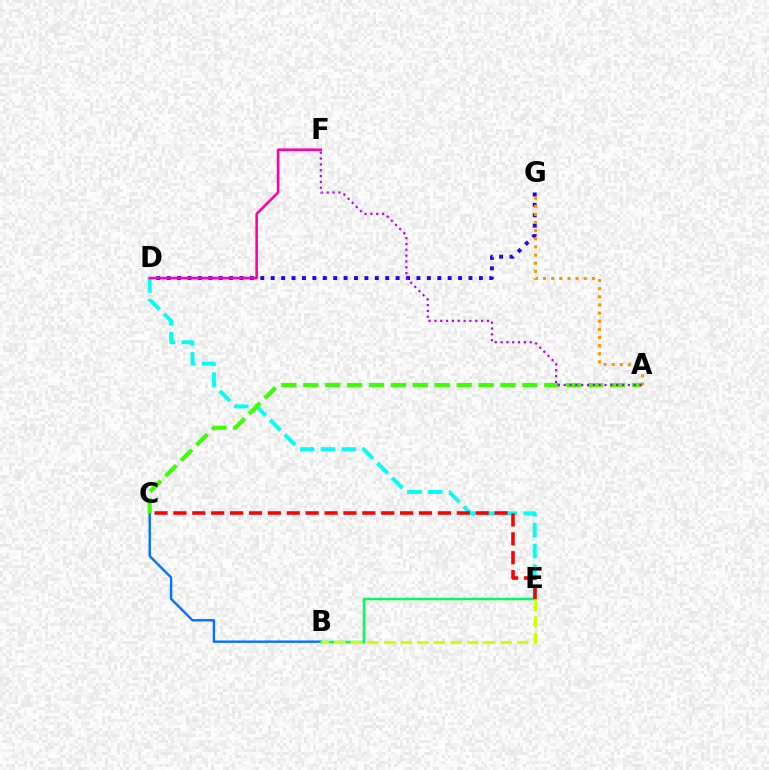{('D', 'E'): [{'color': '#00fff6', 'line_style': 'dashed', 'thickness': 2.83}], ('B', 'C'): [{'color': '#0074ff', 'line_style': 'solid', 'thickness': 1.72}], ('B', 'E'): [{'color': '#00ff5c', 'line_style': 'solid', 'thickness': 1.79}, {'color': '#d1ff00', 'line_style': 'dashed', 'thickness': 2.26}], ('D', 'G'): [{'color': '#2500ff', 'line_style': 'dotted', 'thickness': 2.83}], ('A', 'C'): [{'color': '#3dff00', 'line_style': 'dashed', 'thickness': 2.98}], ('D', 'F'): [{'color': '#ff00ac', 'line_style': 'solid', 'thickness': 1.87}], ('C', 'E'): [{'color': '#ff0000', 'line_style': 'dashed', 'thickness': 2.57}], ('A', 'G'): [{'color': '#ff9400', 'line_style': 'dotted', 'thickness': 2.21}], ('A', 'F'): [{'color': '#b900ff', 'line_style': 'dotted', 'thickness': 1.59}]}